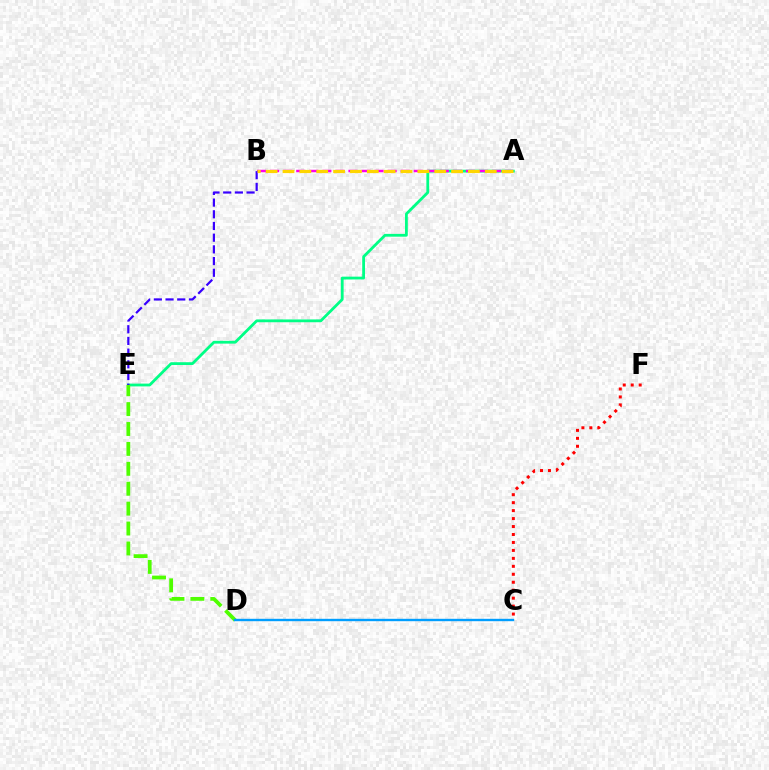{('A', 'E'): [{'color': '#00ff86', 'line_style': 'solid', 'thickness': 2.02}], ('A', 'B'): [{'color': '#ff00ed', 'line_style': 'dashed', 'thickness': 1.77}, {'color': '#ffd500', 'line_style': 'dashed', 'thickness': 2.29}], ('D', 'E'): [{'color': '#4fff00', 'line_style': 'dashed', 'thickness': 2.7}], ('B', 'E'): [{'color': '#3700ff', 'line_style': 'dashed', 'thickness': 1.59}], ('C', 'F'): [{'color': '#ff0000', 'line_style': 'dotted', 'thickness': 2.16}], ('C', 'D'): [{'color': '#009eff', 'line_style': 'solid', 'thickness': 1.72}]}